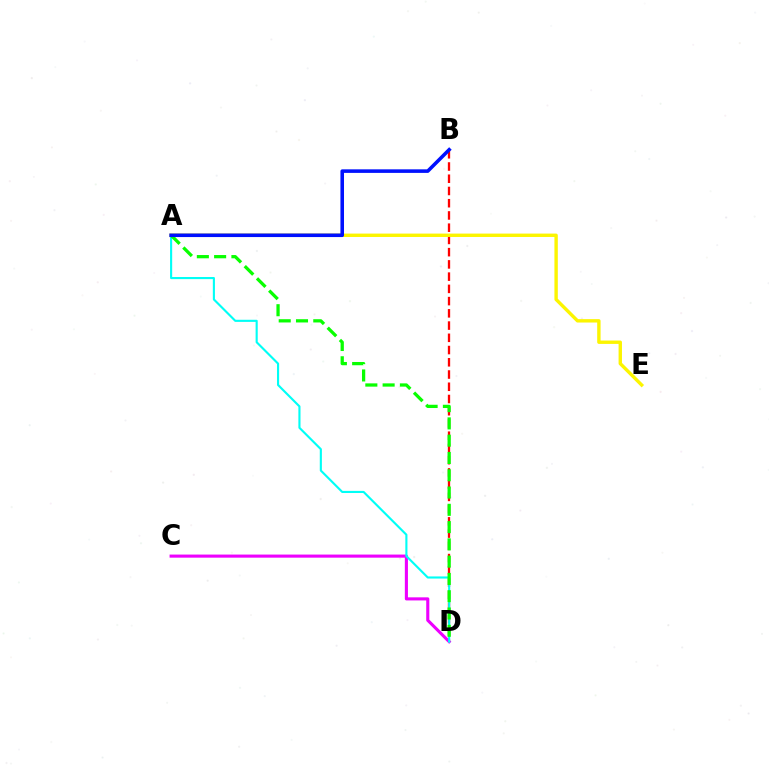{('B', 'D'): [{'color': '#ff0000', 'line_style': 'dashed', 'thickness': 1.66}], ('C', 'D'): [{'color': '#ee00ff', 'line_style': 'solid', 'thickness': 2.23}], ('A', 'D'): [{'color': '#00fff6', 'line_style': 'solid', 'thickness': 1.53}, {'color': '#08ff00', 'line_style': 'dashed', 'thickness': 2.35}], ('A', 'E'): [{'color': '#fcf500', 'line_style': 'solid', 'thickness': 2.44}], ('A', 'B'): [{'color': '#0010ff', 'line_style': 'solid', 'thickness': 2.57}]}